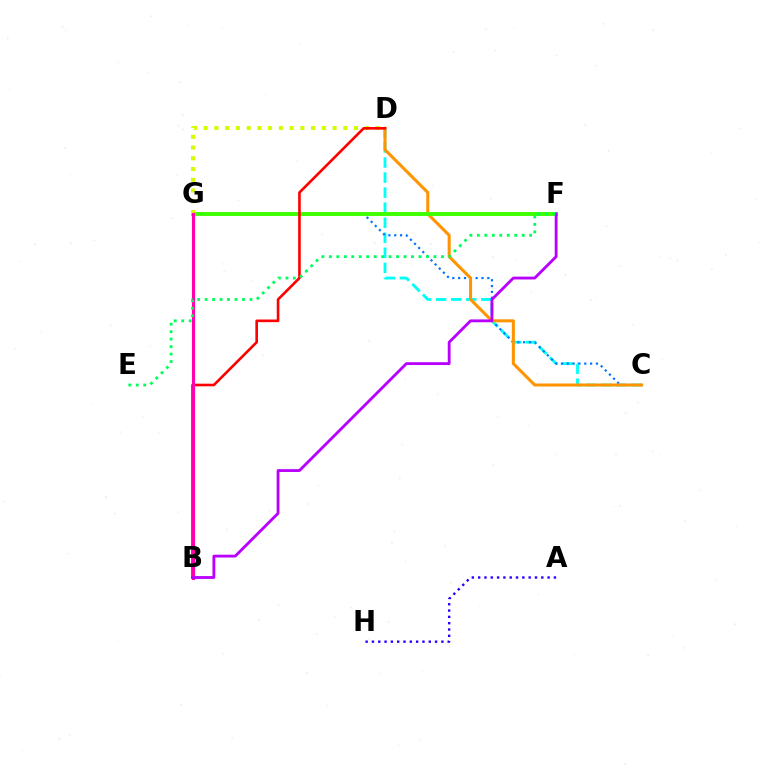{('C', 'D'): [{'color': '#00fff6', 'line_style': 'dashed', 'thickness': 2.04}, {'color': '#ff9400', 'line_style': 'solid', 'thickness': 2.19}], ('C', 'G'): [{'color': '#0074ff', 'line_style': 'dotted', 'thickness': 1.58}], ('F', 'G'): [{'color': '#3dff00', 'line_style': 'solid', 'thickness': 2.81}], ('D', 'G'): [{'color': '#d1ff00', 'line_style': 'dotted', 'thickness': 2.92}], ('B', 'D'): [{'color': '#ff0000', 'line_style': 'solid', 'thickness': 1.9}], ('B', 'G'): [{'color': '#ff00ac', 'line_style': 'solid', 'thickness': 2.24}], ('B', 'F'): [{'color': '#b900ff', 'line_style': 'solid', 'thickness': 2.04}], ('E', 'F'): [{'color': '#00ff5c', 'line_style': 'dotted', 'thickness': 2.03}], ('A', 'H'): [{'color': '#2500ff', 'line_style': 'dotted', 'thickness': 1.72}]}